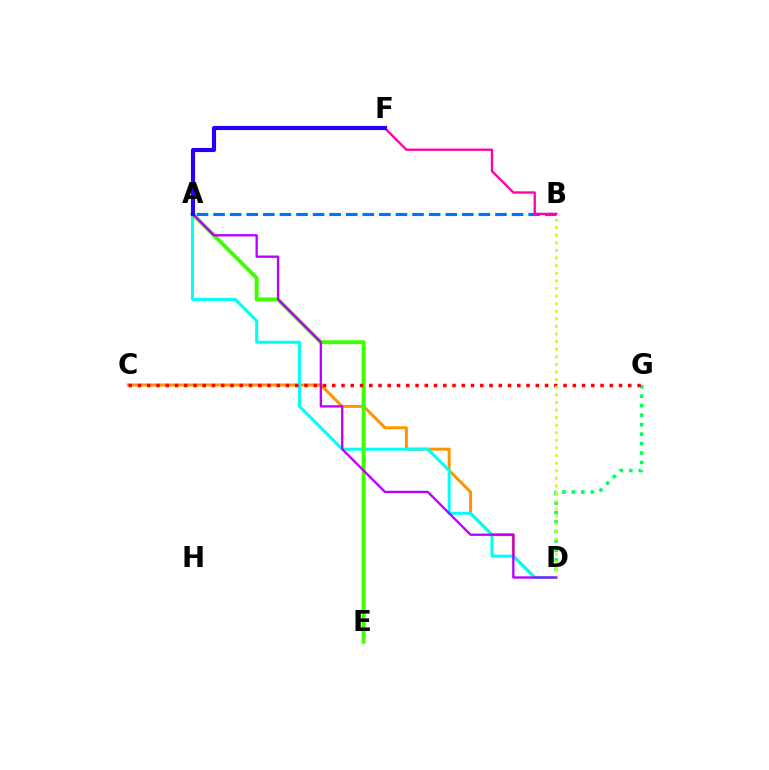{('C', 'D'): [{'color': '#ff9400', 'line_style': 'solid', 'thickness': 2.16}], ('A', 'D'): [{'color': '#00fff6', 'line_style': 'solid', 'thickness': 2.18}, {'color': '#b900ff', 'line_style': 'solid', 'thickness': 1.67}], ('D', 'G'): [{'color': '#00ff5c', 'line_style': 'dotted', 'thickness': 2.57}], ('A', 'B'): [{'color': '#0074ff', 'line_style': 'dashed', 'thickness': 2.25}], ('A', 'E'): [{'color': '#3dff00', 'line_style': 'solid', 'thickness': 2.81}], ('C', 'G'): [{'color': '#ff0000', 'line_style': 'dotted', 'thickness': 2.51}], ('B', 'F'): [{'color': '#ff00ac', 'line_style': 'solid', 'thickness': 1.69}], ('B', 'D'): [{'color': '#d1ff00', 'line_style': 'dotted', 'thickness': 2.06}], ('A', 'F'): [{'color': '#2500ff', 'line_style': 'solid', 'thickness': 2.97}]}